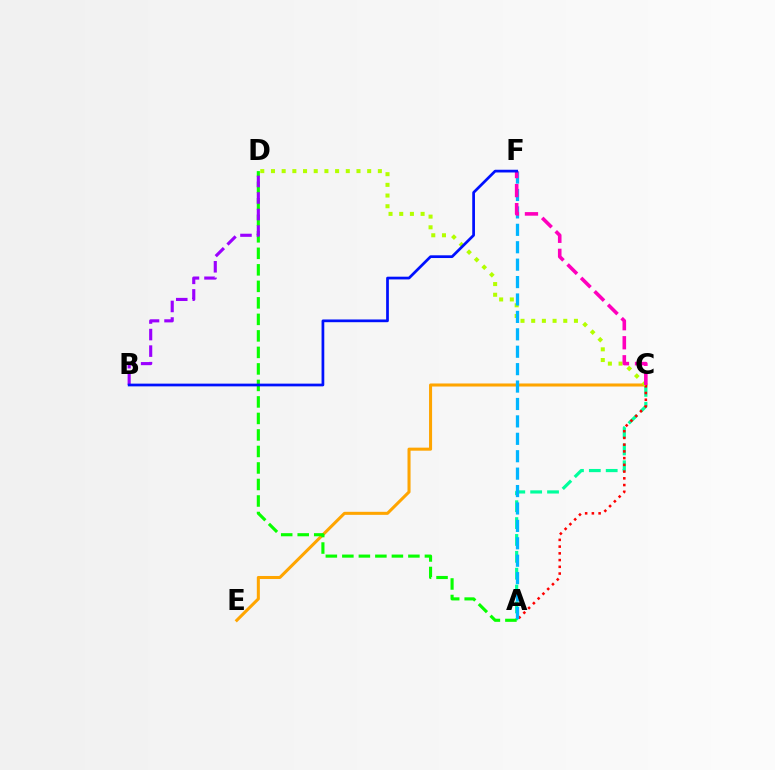{('A', 'C'): [{'color': '#00ff9d', 'line_style': 'dashed', 'thickness': 2.29}, {'color': '#ff0000', 'line_style': 'dotted', 'thickness': 1.83}], ('C', 'E'): [{'color': '#ffa500', 'line_style': 'solid', 'thickness': 2.19}], ('C', 'D'): [{'color': '#b3ff00', 'line_style': 'dotted', 'thickness': 2.9}], ('A', 'D'): [{'color': '#08ff00', 'line_style': 'dashed', 'thickness': 2.24}], ('A', 'F'): [{'color': '#00b5ff', 'line_style': 'dashed', 'thickness': 2.37}], ('B', 'D'): [{'color': '#9b00ff', 'line_style': 'dashed', 'thickness': 2.25}], ('C', 'F'): [{'color': '#ff00bd', 'line_style': 'dashed', 'thickness': 2.59}], ('B', 'F'): [{'color': '#0010ff', 'line_style': 'solid', 'thickness': 1.96}]}